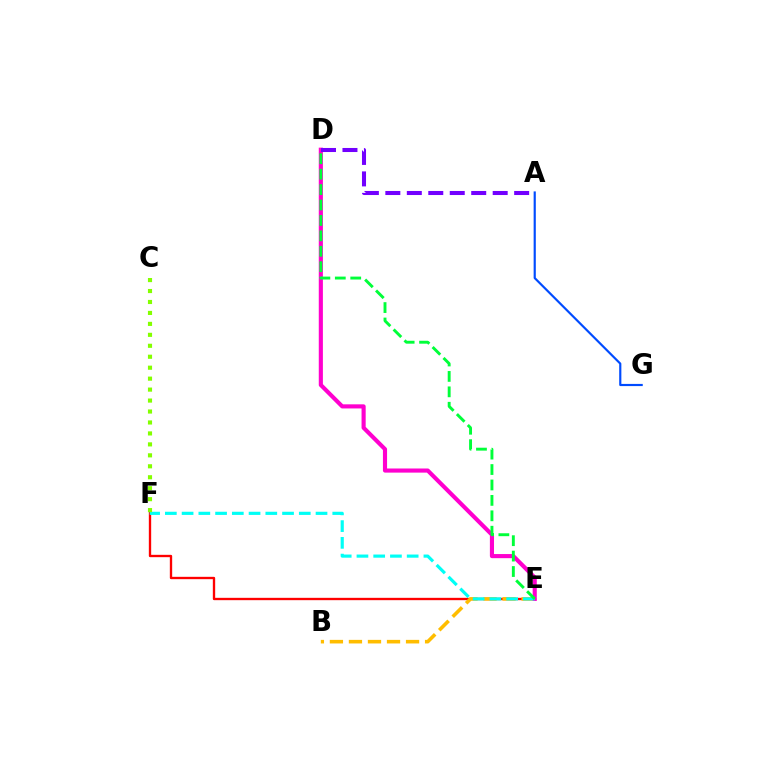{('E', 'F'): [{'color': '#ff0000', 'line_style': 'solid', 'thickness': 1.69}, {'color': '#00fff6', 'line_style': 'dashed', 'thickness': 2.27}], ('B', 'E'): [{'color': '#ffbd00', 'line_style': 'dashed', 'thickness': 2.59}], ('A', 'G'): [{'color': '#004bff', 'line_style': 'solid', 'thickness': 1.56}], ('D', 'E'): [{'color': '#ff00cf', 'line_style': 'solid', 'thickness': 2.97}, {'color': '#00ff39', 'line_style': 'dashed', 'thickness': 2.09}], ('C', 'F'): [{'color': '#84ff00', 'line_style': 'dotted', 'thickness': 2.98}], ('A', 'D'): [{'color': '#7200ff', 'line_style': 'dashed', 'thickness': 2.92}]}